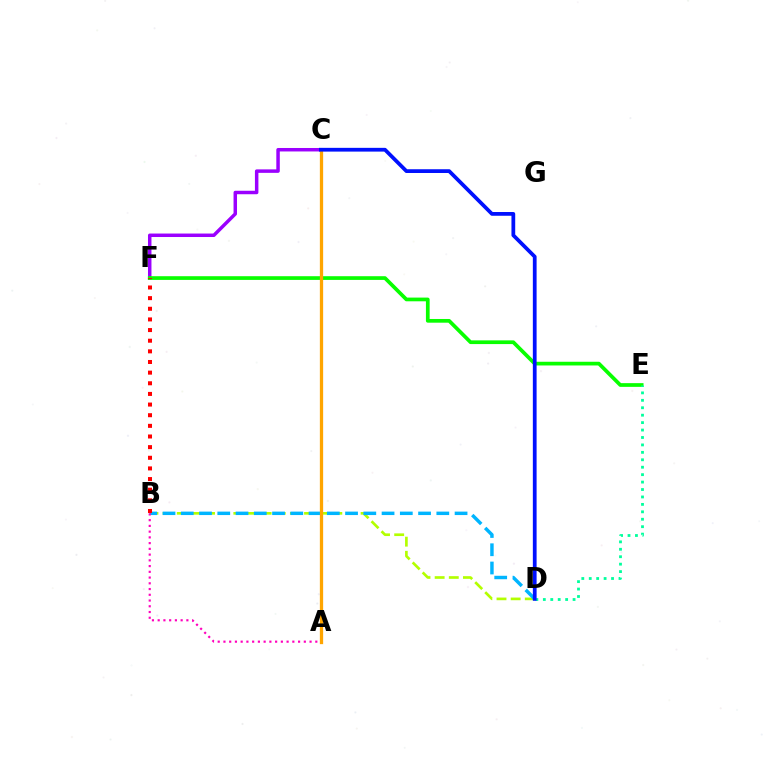{('C', 'F'): [{'color': '#9b00ff', 'line_style': 'solid', 'thickness': 2.5}], ('B', 'D'): [{'color': '#b3ff00', 'line_style': 'dashed', 'thickness': 1.92}, {'color': '#00b5ff', 'line_style': 'dashed', 'thickness': 2.48}], ('E', 'F'): [{'color': '#08ff00', 'line_style': 'solid', 'thickness': 2.67}], ('B', 'F'): [{'color': '#ff0000', 'line_style': 'dotted', 'thickness': 2.89}], ('A', 'C'): [{'color': '#ffa500', 'line_style': 'solid', 'thickness': 2.36}], ('A', 'B'): [{'color': '#ff00bd', 'line_style': 'dotted', 'thickness': 1.56}], ('D', 'E'): [{'color': '#00ff9d', 'line_style': 'dotted', 'thickness': 2.02}], ('C', 'D'): [{'color': '#0010ff', 'line_style': 'solid', 'thickness': 2.71}]}